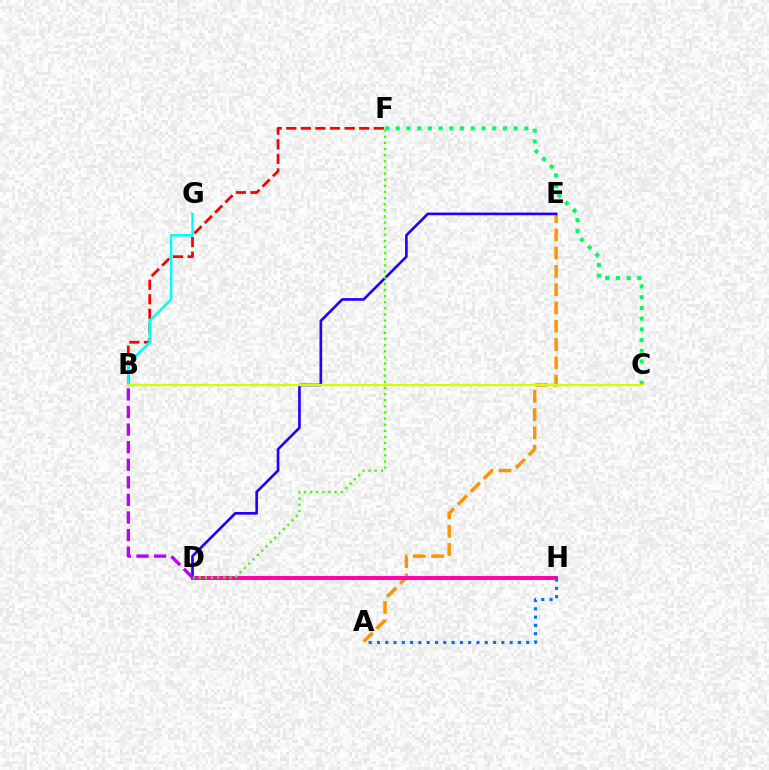{('B', 'F'): [{'color': '#ff0000', 'line_style': 'dashed', 'thickness': 1.98}], ('B', 'G'): [{'color': '#00fff6', 'line_style': 'solid', 'thickness': 1.82}], ('A', 'E'): [{'color': '#ff9400', 'line_style': 'dashed', 'thickness': 2.48}], ('C', 'F'): [{'color': '#00ff5c', 'line_style': 'dotted', 'thickness': 2.91}], ('D', 'H'): [{'color': '#ff00ac', 'line_style': 'solid', 'thickness': 2.83}], ('D', 'E'): [{'color': '#2500ff', 'line_style': 'solid', 'thickness': 1.92}], ('A', 'H'): [{'color': '#0074ff', 'line_style': 'dotted', 'thickness': 2.25}], ('B', 'C'): [{'color': '#d1ff00', 'line_style': 'solid', 'thickness': 1.67}], ('D', 'F'): [{'color': '#3dff00', 'line_style': 'dotted', 'thickness': 1.66}], ('B', 'D'): [{'color': '#b900ff', 'line_style': 'dashed', 'thickness': 2.39}]}